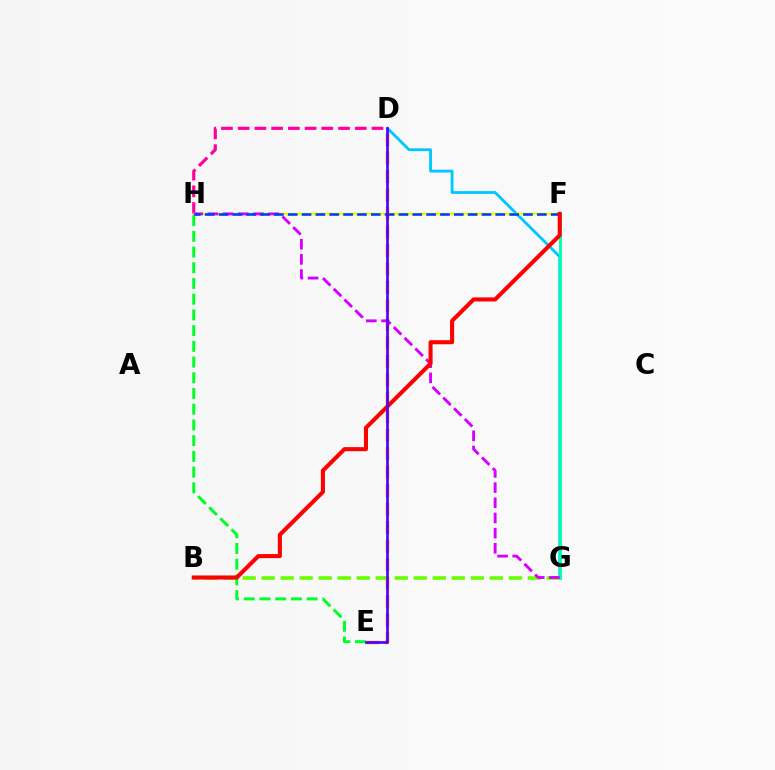{('B', 'G'): [{'color': '#66ff00', 'line_style': 'dashed', 'thickness': 2.58}], ('D', 'E'): [{'color': '#ff8800', 'line_style': 'dashed', 'thickness': 2.51}, {'color': '#4f00ff', 'line_style': 'solid', 'thickness': 1.92}], ('D', 'G'): [{'color': '#00c7ff', 'line_style': 'solid', 'thickness': 2.03}], ('F', 'G'): [{'color': '#00ffaf', 'line_style': 'solid', 'thickness': 2.06}], ('D', 'H'): [{'color': '#ff00a0', 'line_style': 'dashed', 'thickness': 2.27}], ('F', 'H'): [{'color': '#eeff00', 'line_style': 'solid', 'thickness': 1.79}, {'color': '#003fff', 'line_style': 'dashed', 'thickness': 1.88}], ('E', 'H'): [{'color': '#00ff27', 'line_style': 'dashed', 'thickness': 2.14}], ('G', 'H'): [{'color': '#d600ff', 'line_style': 'dashed', 'thickness': 2.06}], ('B', 'F'): [{'color': '#ff0000', 'line_style': 'solid', 'thickness': 2.93}]}